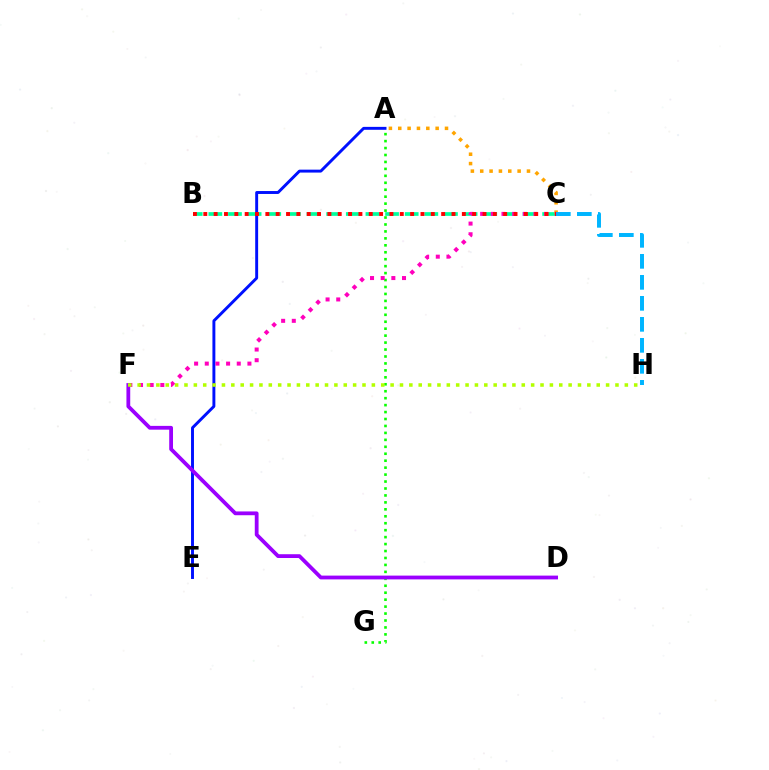{('B', 'C'): [{'color': '#00ff9d', 'line_style': 'dashed', 'thickness': 2.67}, {'color': '#ff0000', 'line_style': 'dotted', 'thickness': 2.81}], ('A', 'G'): [{'color': '#08ff00', 'line_style': 'dotted', 'thickness': 1.89}], ('A', 'C'): [{'color': '#ffa500', 'line_style': 'dotted', 'thickness': 2.54}], ('A', 'E'): [{'color': '#0010ff', 'line_style': 'solid', 'thickness': 2.11}], ('C', 'H'): [{'color': '#00b5ff', 'line_style': 'dashed', 'thickness': 2.85}], ('C', 'F'): [{'color': '#ff00bd', 'line_style': 'dotted', 'thickness': 2.9}], ('D', 'F'): [{'color': '#9b00ff', 'line_style': 'solid', 'thickness': 2.73}], ('F', 'H'): [{'color': '#b3ff00', 'line_style': 'dotted', 'thickness': 2.55}]}